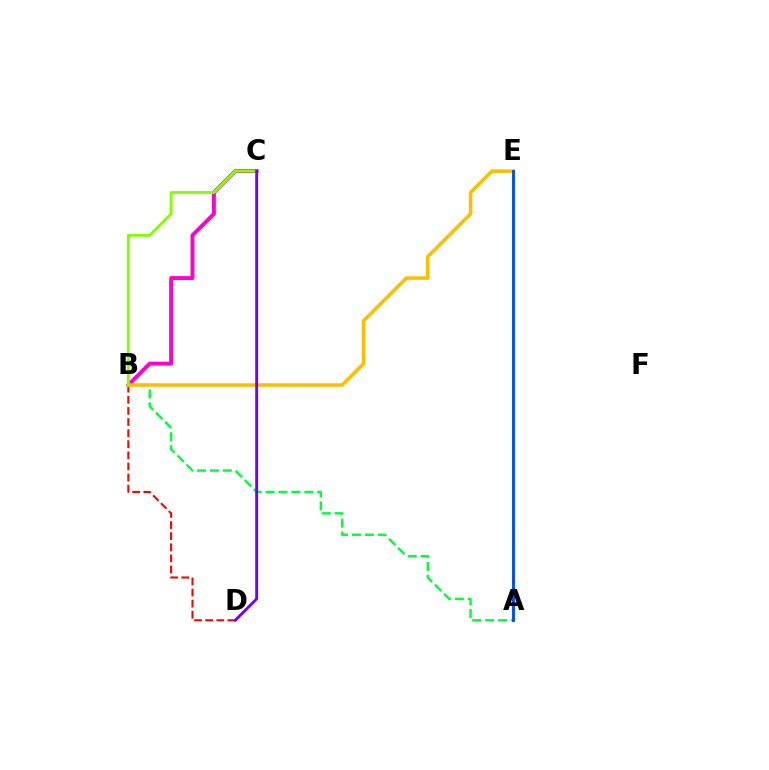{('A', 'E'): [{'color': '#00fff6', 'line_style': 'dotted', 'thickness': 2.0}, {'color': '#004bff', 'line_style': 'solid', 'thickness': 2.09}], ('A', 'B'): [{'color': '#00ff39', 'line_style': 'dashed', 'thickness': 1.75}], ('B', 'D'): [{'color': '#ff0000', 'line_style': 'dashed', 'thickness': 1.51}], ('B', 'C'): [{'color': '#ff00cf', 'line_style': 'solid', 'thickness': 2.82}, {'color': '#84ff00', 'line_style': 'solid', 'thickness': 2.08}], ('B', 'E'): [{'color': '#ffbd00', 'line_style': 'solid', 'thickness': 2.54}], ('C', 'D'): [{'color': '#7200ff', 'line_style': 'solid', 'thickness': 2.08}]}